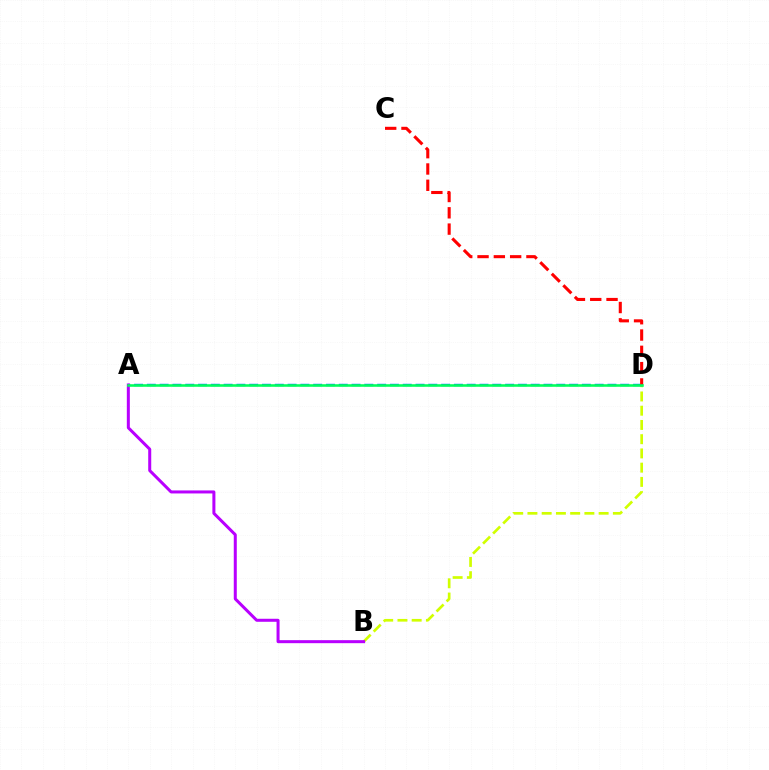{('B', 'D'): [{'color': '#d1ff00', 'line_style': 'dashed', 'thickness': 1.93}], ('A', 'D'): [{'color': '#0074ff', 'line_style': 'dashed', 'thickness': 1.74}, {'color': '#00ff5c', 'line_style': 'solid', 'thickness': 1.86}], ('C', 'D'): [{'color': '#ff0000', 'line_style': 'dashed', 'thickness': 2.21}], ('A', 'B'): [{'color': '#b900ff', 'line_style': 'solid', 'thickness': 2.17}]}